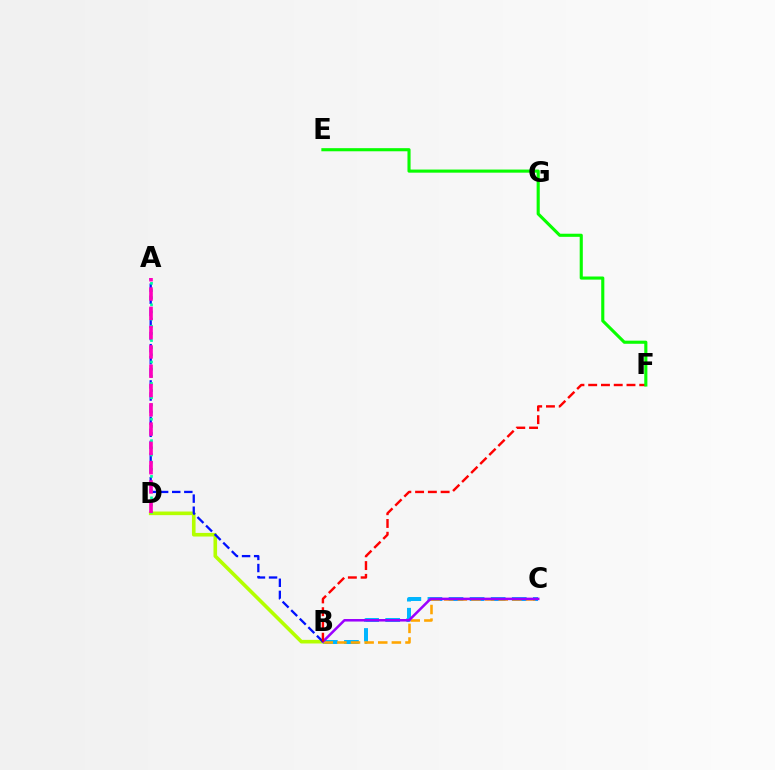{('B', 'C'): [{'color': '#00b5ff', 'line_style': 'dashed', 'thickness': 2.86}, {'color': '#ffa500', 'line_style': 'dashed', 'thickness': 1.85}, {'color': '#9b00ff', 'line_style': 'solid', 'thickness': 1.82}], ('B', 'D'): [{'color': '#b3ff00', 'line_style': 'solid', 'thickness': 2.6}], ('A', 'B'): [{'color': '#0010ff', 'line_style': 'dashed', 'thickness': 1.64}], ('A', 'D'): [{'color': '#00ff9d', 'line_style': 'dotted', 'thickness': 1.94}, {'color': '#ff00bd', 'line_style': 'dashed', 'thickness': 2.62}], ('B', 'F'): [{'color': '#ff0000', 'line_style': 'dashed', 'thickness': 1.73}], ('E', 'F'): [{'color': '#08ff00', 'line_style': 'solid', 'thickness': 2.24}]}